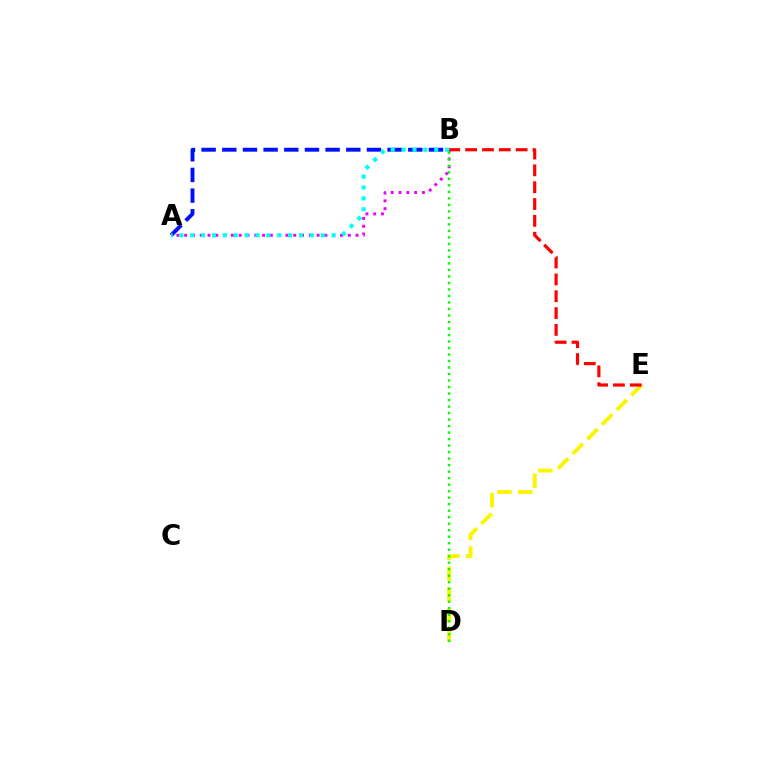{('D', 'E'): [{'color': '#fcf500', 'line_style': 'dashed', 'thickness': 2.82}], ('A', 'B'): [{'color': '#ee00ff', 'line_style': 'dotted', 'thickness': 2.12}, {'color': '#0010ff', 'line_style': 'dashed', 'thickness': 2.81}, {'color': '#00fff6', 'line_style': 'dotted', 'thickness': 2.95}], ('B', 'E'): [{'color': '#ff0000', 'line_style': 'dashed', 'thickness': 2.29}], ('B', 'D'): [{'color': '#08ff00', 'line_style': 'dotted', 'thickness': 1.77}]}